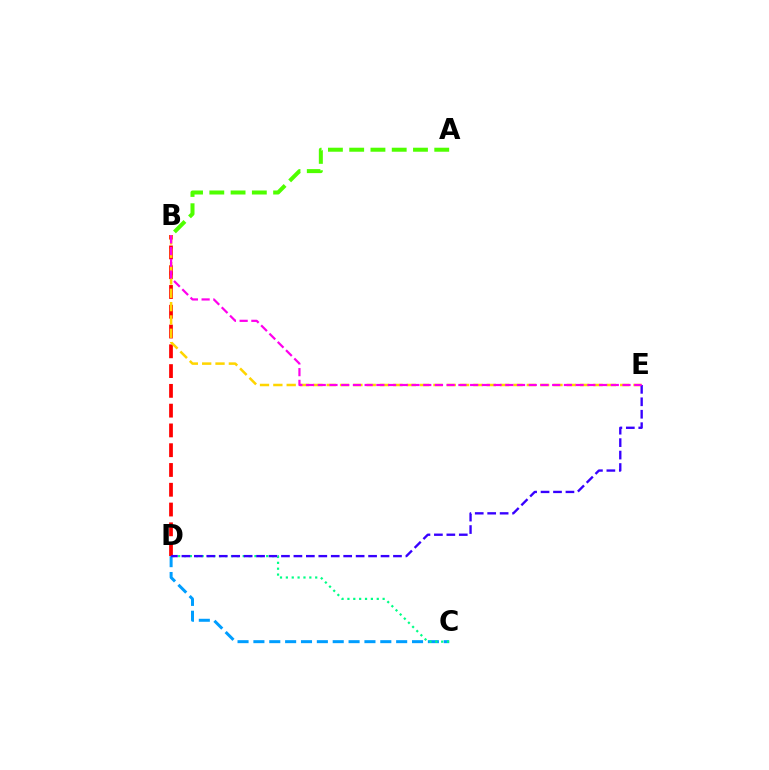{('C', 'D'): [{'color': '#009eff', 'line_style': 'dashed', 'thickness': 2.15}, {'color': '#00ff86', 'line_style': 'dotted', 'thickness': 1.59}], ('B', 'D'): [{'color': '#ff0000', 'line_style': 'dashed', 'thickness': 2.69}], ('B', 'E'): [{'color': '#ffd500', 'line_style': 'dashed', 'thickness': 1.81}, {'color': '#ff00ed', 'line_style': 'dashed', 'thickness': 1.59}], ('D', 'E'): [{'color': '#3700ff', 'line_style': 'dashed', 'thickness': 1.69}], ('A', 'B'): [{'color': '#4fff00', 'line_style': 'dashed', 'thickness': 2.89}]}